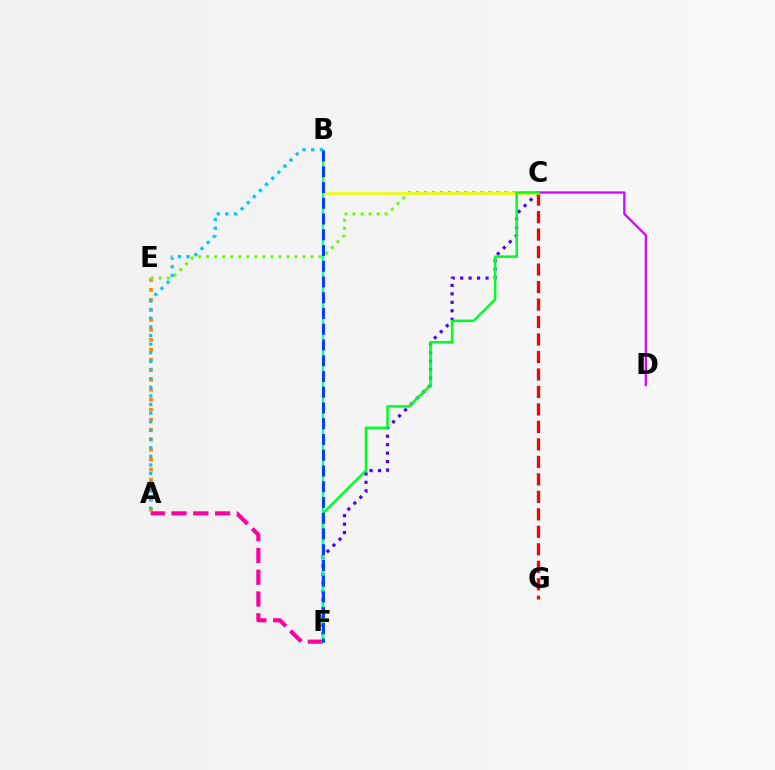{('A', 'E'): [{'color': '#ff8800', 'line_style': 'dotted', 'thickness': 2.71}], ('C', 'E'): [{'color': '#66ff00', 'line_style': 'dotted', 'thickness': 2.18}], ('C', 'D'): [{'color': '#d600ff', 'line_style': 'solid', 'thickness': 1.62}], ('A', 'F'): [{'color': '#ff00a0', 'line_style': 'dashed', 'thickness': 2.96}], ('C', 'F'): [{'color': '#4f00ff', 'line_style': 'dotted', 'thickness': 2.3}, {'color': '#00ff27', 'line_style': 'solid', 'thickness': 1.82}], ('C', 'G'): [{'color': '#ff0000', 'line_style': 'dashed', 'thickness': 2.38}], ('B', 'C'): [{'color': '#eeff00', 'line_style': 'solid', 'thickness': 1.82}], ('B', 'F'): [{'color': '#00ffaf', 'line_style': 'solid', 'thickness': 1.62}, {'color': '#003fff', 'line_style': 'dashed', 'thickness': 2.14}], ('A', 'B'): [{'color': '#00c7ff', 'line_style': 'dotted', 'thickness': 2.35}]}